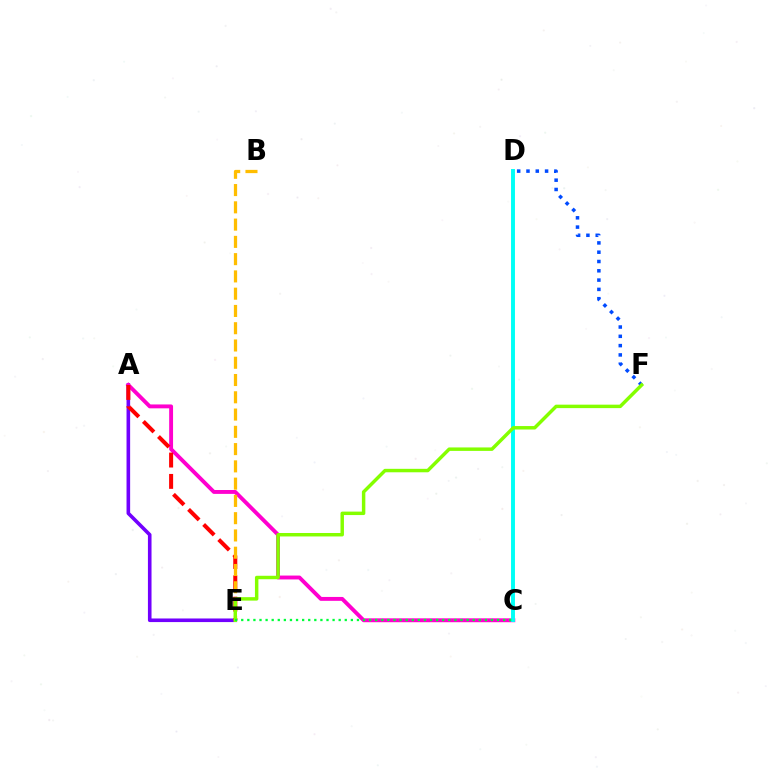{('D', 'F'): [{'color': '#004bff', 'line_style': 'dotted', 'thickness': 2.53}], ('A', 'E'): [{'color': '#7200ff', 'line_style': 'solid', 'thickness': 2.59}, {'color': '#ff0000', 'line_style': 'dashed', 'thickness': 2.9}], ('A', 'C'): [{'color': '#ff00cf', 'line_style': 'solid', 'thickness': 2.8}], ('B', 'E'): [{'color': '#ffbd00', 'line_style': 'dashed', 'thickness': 2.35}], ('C', 'D'): [{'color': '#00fff6', 'line_style': 'solid', 'thickness': 2.83}], ('E', 'F'): [{'color': '#84ff00', 'line_style': 'solid', 'thickness': 2.49}], ('C', 'E'): [{'color': '#00ff39', 'line_style': 'dotted', 'thickness': 1.65}]}